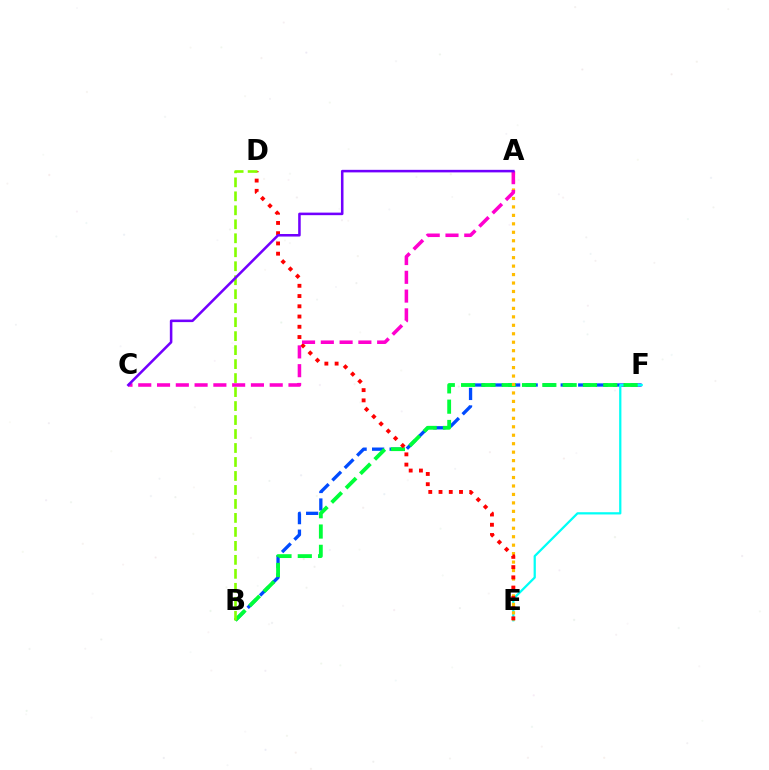{('B', 'F'): [{'color': '#004bff', 'line_style': 'dashed', 'thickness': 2.38}, {'color': '#00ff39', 'line_style': 'dashed', 'thickness': 2.76}], ('E', 'F'): [{'color': '#00fff6', 'line_style': 'solid', 'thickness': 1.62}], ('A', 'E'): [{'color': '#ffbd00', 'line_style': 'dotted', 'thickness': 2.3}], ('D', 'E'): [{'color': '#ff0000', 'line_style': 'dotted', 'thickness': 2.78}], ('B', 'D'): [{'color': '#84ff00', 'line_style': 'dashed', 'thickness': 1.9}], ('A', 'C'): [{'color': '#ff00cf', 'line_style': 'dashed', 'thickness': 2.55}, {'color': '#7200ff', 'line_style': 'solid', 'thickness': 1.84}]}